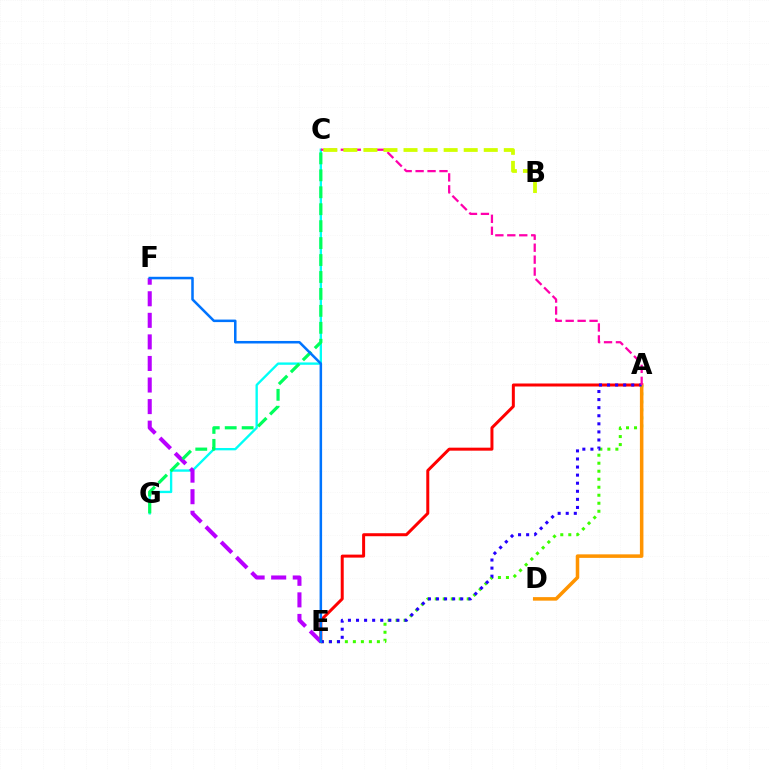{('A', 'E'): [{'color': '#3dff00', 'line_style': 'dotted', 'thickness': 2.18}, {'color': '#ff0000', 'line_style': 'solid', 'thickness': 2.16}, {'color': '#2500ff', 'line_style': 'dotted', 'thickness': 2.19}], ('C', 'G'): [{'color': '#00fff6', 'line_style': 'solid', 'thickness': 1.69}, {'color': '#00ff5c', 'line_style': 'dashed', 'thickness': 2.3}], ('A', 'D'): [{'color': '#ff9400', 'line_style': 'solid', 'thickness': 2.54}], ('E', 'F'): [{'color': '#b900ff', 'line_style': 'dashed', 'thickness': 2.93}, {'color': '#0074ff', 'line_style': 'solid', 'thickness': 1.82}], ('A', 'C'): [{'color': '#ff00ac', 'line_style': 'dashed', 'thickness': 1.62}], ('B', 'C'): [{'color': '#d1ff00', 'line_style': 'dashed', 'thickness': 2.73}]}